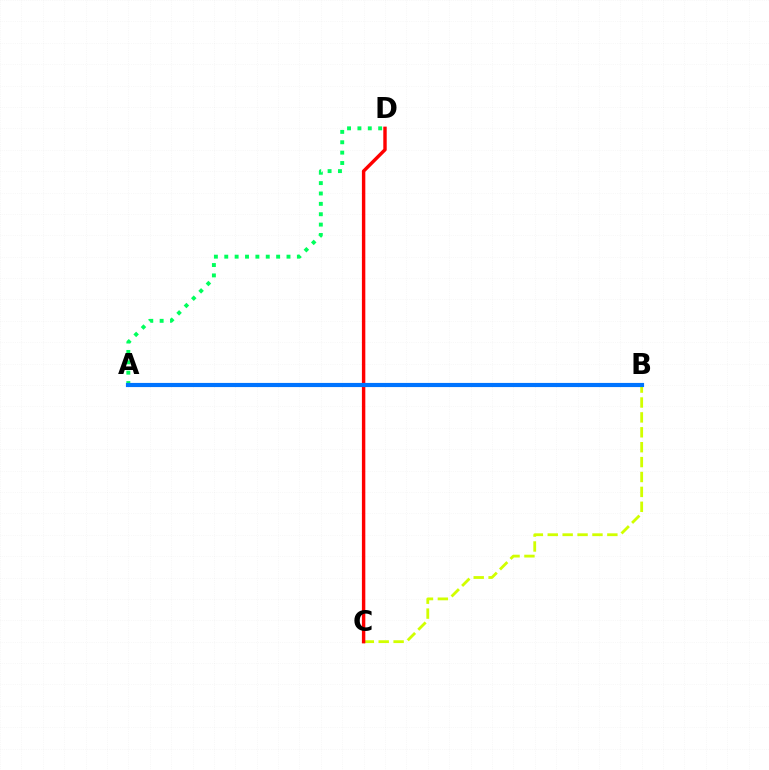{('A', 'B'): [{'color': '#b900ff', 'line_style': 'solid', 'thickness': 1.54}, {'color': '#0074ff', 'line_style': 'solid', 'thickness': 2.99}], ('A', 'D'): [{'color': '#00ff5c', 'line_style': 'dotted', 'thickness': 2.82}], ('B', 'C'): [{'color': '#d1ff00', 'line_style': 'dashed', 'thickness': 2.02}], ('C', 'D'): [{'color': '#ff0000', 'line_style': 'solid', 'thickness': 2.46}]}